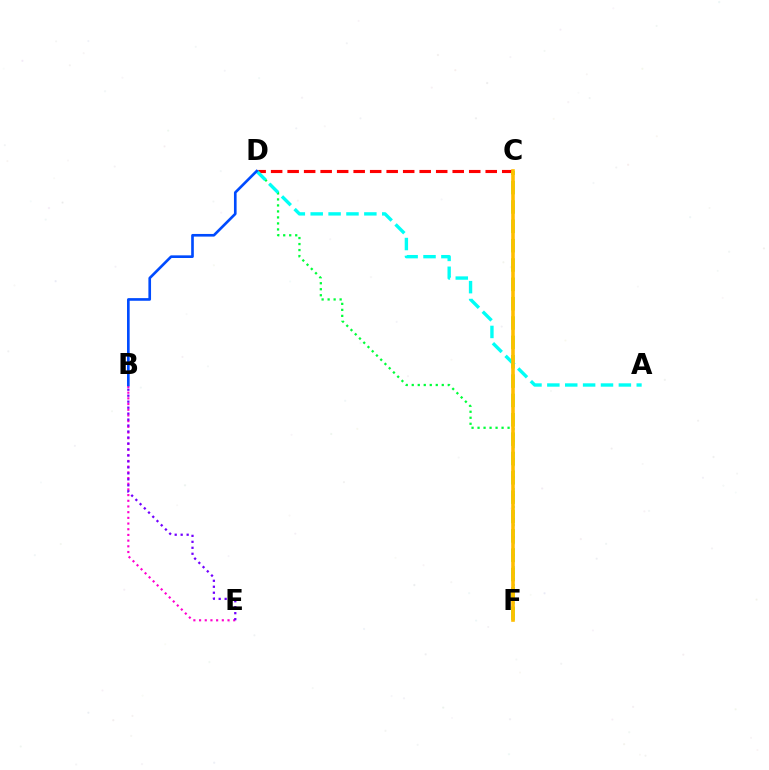{('D', 'F'): [{'color': '#00ff39', 'line_style': 'dotted', 'thickness': 1.63}], ('B', 'E'): [{'color': '#ff00cf', 'line_style': 'dotted', 'thickness': 1.55}, {'color': '#7200ff', 'line_style': 'dotted', 'thickness': 1.62}], ('C', 'D'): [{'color': '#ff0000', 'line_style': 'dashed', 'thickness': 2.24}], ('C', 'F'): [{'color': '#84ff00', 'line_style': 'dashed', 'thickness': 2.63}, {'color': '#ffbd00', 'line_style': 'solid', 'thickness': 2.59}], ('A', 'D'): [{'color': '#00fff6', 'line_style': 'dashed', 'thickness': 2.43}], ('B', 'D'): [{'color': '#004bff', 'line_style': 'solid', 'thickness': 1.91}]}